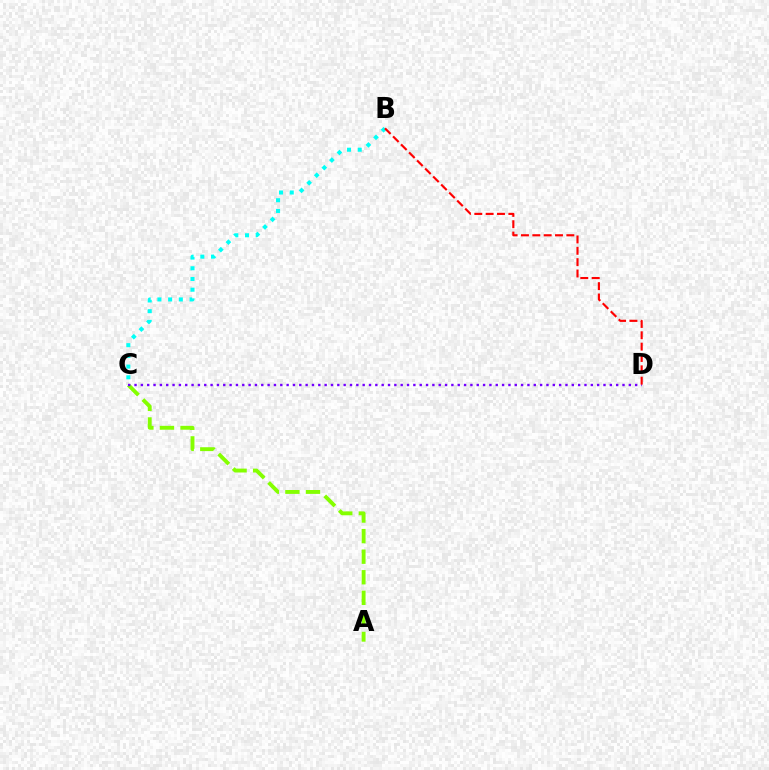{('A', 'C'): [{'color': '#84ff00', 'line_style': 'dashed', 'thickness': 2.79}], ('B', 'C'): [{'color': '#00fff6', 'line_style': 'dotted', 'thickness': 2.91}], ('C', 'D'): [{'color': '#7200ff', 'line_style': 'dotted', 'thickness': 1.72}], ('B', 'D'): [{'color': '#ff0000', 'line_style': 'dashed', 'thickness': 1.54}]}